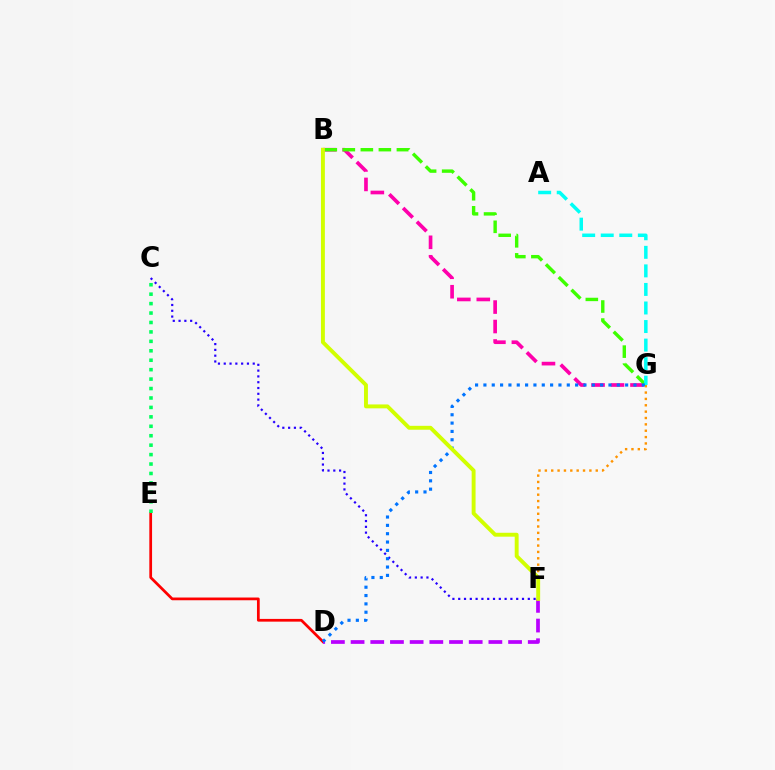{('B', 'G'): [{'color': '#ff00ac', 'line_style': 'dashed', 'thickness': 2.64}, {'color': '#3dff00', 'line_style': 'dashed', 'thickness': 2.45}], ('F', 'G'): [{'color': '#ff9400', 'line_style': 'dotted', 'thickness': 1.73}], ('D', 'E'): [{'color': '#ff0000', 'line_style': 'solid', 'thickness': 1.97}], ('C', 'F'): [{'color': '#2500ff', 'line_style': 'dotted', 'thickness': 1.58}], ('A', 'G'): [{'color': '#00fff6', 'line_style': 'dashed', 'thickness': 2.52}], ('C', 'E'): [{'color': '#00ff5c', 'line_style': 'dotted', 'thickness': 2.56}], ('D', 'F'): [{'color': '#b900ff', 'line_style': 'dashed', 'thickness': 2.67}], ('D', 'G'): [{'color': '#0074ff', 'line_style': 'dotted', 'thickness': 2.27}], ('B', 'F'): [{'color': '#d1ff00', 'line_style': 'solid', 'thickness': 2.81}]}